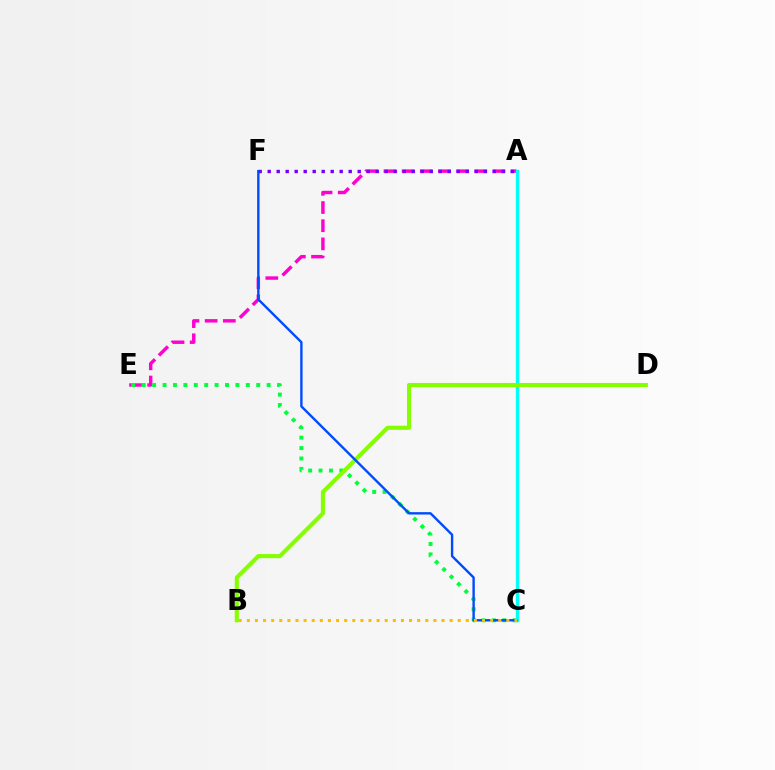{('A', 'E'): [{'color': '#ff00cf', 'line_style': 'dashed', 'thickness': 2.47}], ('C', 'E'): [{'color': '#00ff39', 'line_style': 'dotted', 'thickness': 2.83}], ('A', 'C'): [{'color': '#ff0000', 'line_style': 'dashed', 'thickness': 2.14}, {'color': '#00fff6', 'line_style': 'solid', 'thickness': 2.42}], ('A', 'F'): [{'color': '#7200ff', 'line_style': 'dotted', 'thickness': 2.45}], ('B', 'D'): [{'color': '#84ff00', 'line_style': 'solid', 'thickness': 2.95}], ('C', 'F'): [{'color': '#004bff', 'line_style': 'solid', 'thickness': 1.71}], ('B', 'C'): [{'color': '#ffbd00', 'line_style': 'dotted', 'thickness': 2.2}]}